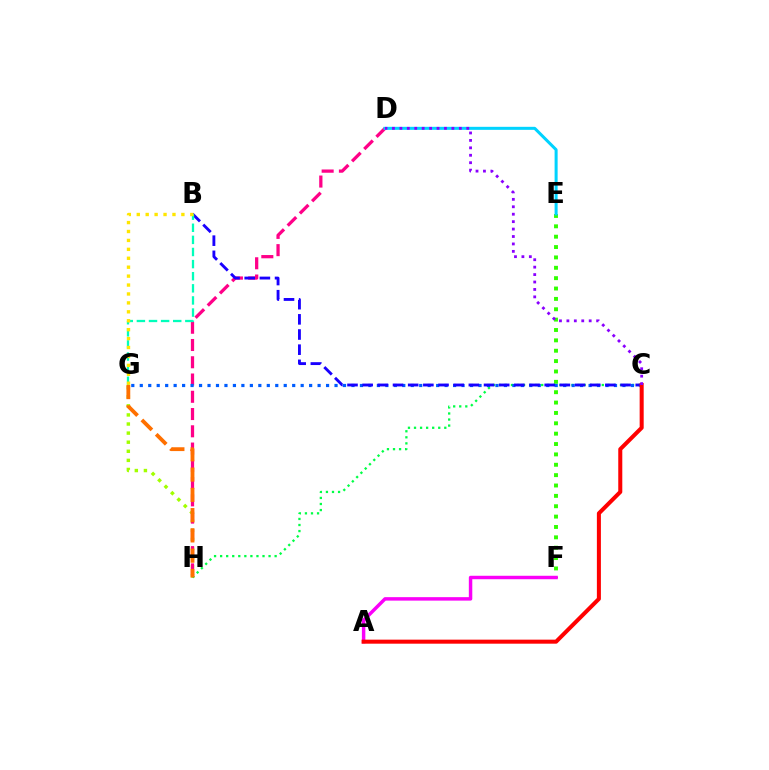{('E', 'F'): [{'color': '#31ff00', 'line_style': 'dotted', 'thickness': 2.82}], ('A', 'F'): [{'color': '#fa00f9', 'line_style': 'solid', 'thickness': 2.49}], ('G', 'H'): [{'color': '#a2ff00', 'line_style': 'dotted', 'thickness': 2.47}, {'color': '#ff7000', 'line_style': 'dashed', 'thickness': 2.75}], ('D', 'H'): [{'color': '#ff0088', 'line_style': 'dashed', 'thickness': 2.34}], ('C', 'H'): [{'color': '#00ff45', 'line_style': 'dotted', 'thickness': 1.65}], ('D', 'E'): [{'color': '#00d3ff', 'line_style': 'solid', 'thickness': 2.18}], ('C', 'G'): [{'color': '#005dff', 'line_style': 'dotted', 'thickness': 2.3}], ('B', 'C'): [{'color': '#1900ff', 'line_style': 'dashed', 'thickness': 2.06}], ('A', 'C'): [{'color': '#ff0000', 'line_style': 'solid', 'thickness': 2.9}], ('C', 'D'): [{'color': '#8a00ff', 'line_style': 'dotted', 'thickness': 2.02}], ('B', 'G'): [{'color': '#00ffbb', 'line_style': 'dashed', 'thickness': 1.65}, {'color': '#ffe600', 'line_style': 'dotted', 'thickness': 2.42}]}